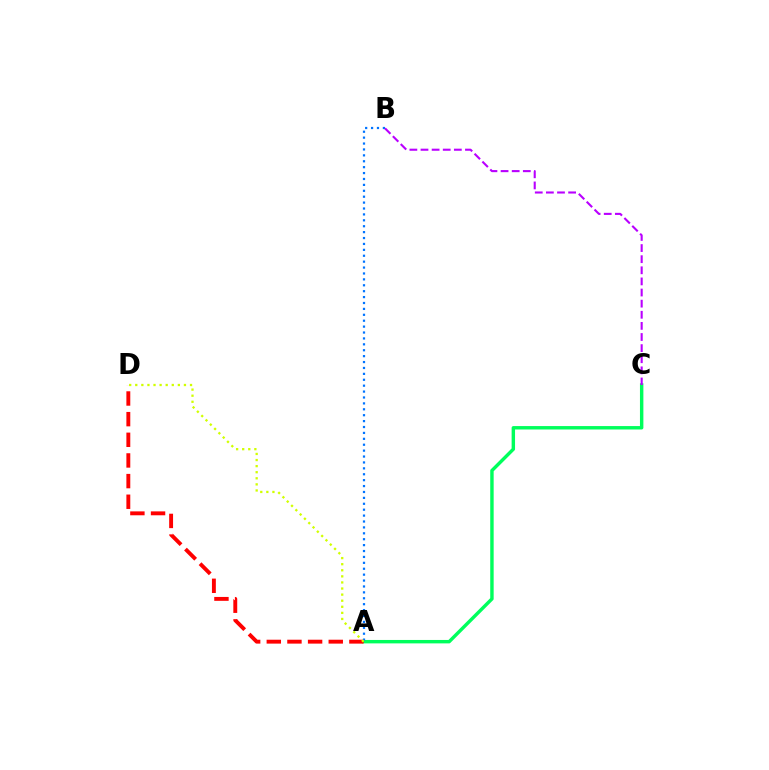{('A', 'C'): [{'color': '#00ff5c', 'line_style': 'solid', 'thickness': 2.46}], ('A', 'D'): [{'color': '#ff0000', 'line_style': 'dashed', 'thickness': 2.81}, {'color': '#d1ff00', 'line_style': 'dotted', 'thickness': 1.65}], ('A', 'B'): [{'color': '#0074ff', 'line_style': 'dotted', 'thickness': 1.6}], ('B', 'C'): [{'color': '#b900ff', 'line_style': 'dashed', 'thickness': 1.51}]}